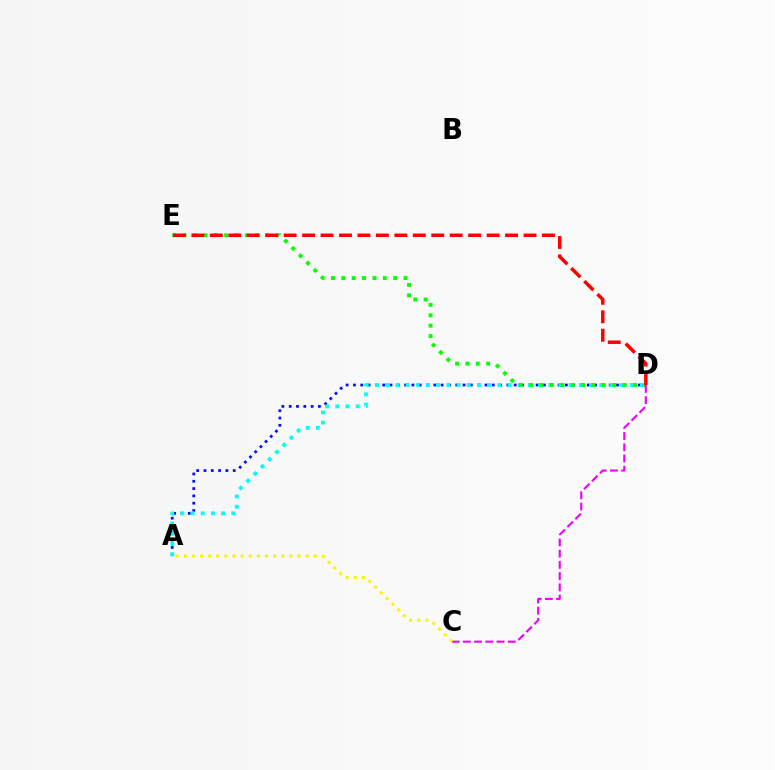{('A', 'D'): [{'color': '#0010ff', 'line_style': 'dotted', 'thickness': 1.99}, {'color': '#00fff6', 'line_style': 'dotted', 'thickness': 2.77}], ('D', 'E'): [{'color': '#08ff00', 'line_style': 'dotted', 'thickness': 2.82}, {'color': '#ff0000', 'line_style': 'dashed', 'thickness': 2.51}], ('C', 'D'): [{'color': '#ee00ff', 'line_style': 'dashed', 'thickness': 1.52}], ('A', 'C'): [{'color': '#fcf500', 'line_style': 'dotted', 'thickness': 2.21}]}